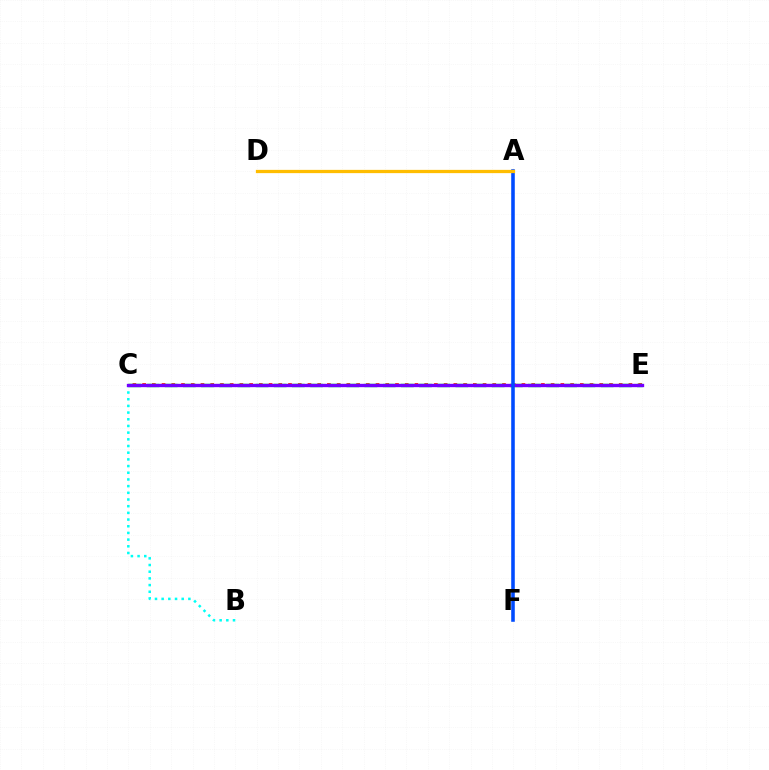{('C', 'E'): [{'color': '#ff0000', 'line_style': 'dotted', 'thickness': 2.64}, {'color': '#ff00cf', 'line_style': 'dashed', 'thickness': 2.19}, {'color': '#84ff00', 'line_style': 'dashed', 'thickness': 1.53}, {'color': '#00ff39', 'line_style': 'dashed', 'thickness': 2.47}, {'color': '#7200ff', 'line_style': 'solid', 'thickness': 2.4}], ('B', 'C'): [{'color': '#00fff6', 'line_style': 'dotted', 'thickness': 1.82}], ('A', 'F'): [{'color': '#004bff', 'line_style': 'solid', 'thickness': 2.57}], ('A', 'D'): [{'color': '#ffbd00', 'line_style': 'solid', 'thickness': 2.35}]}